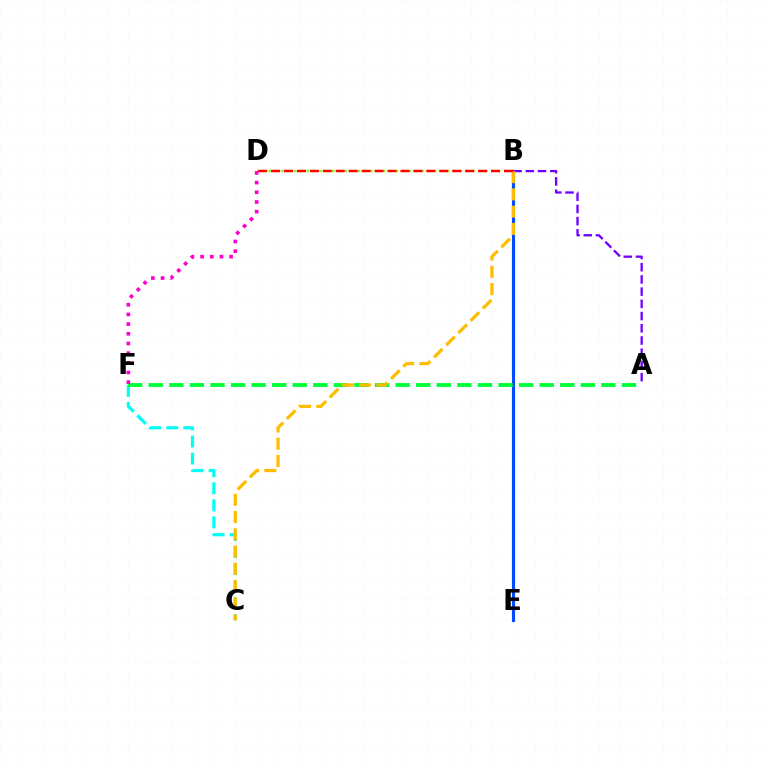{('C', 'F'): [{'color': '#00fff6', 'line_style': 'dashed', 'thickness': 2.31}], ('B', 'E'): [{'color': '#004bff', 'line_style': 'solid', 'thickness': 2.25}], ('A', 'B'): [{'color': '#7200ff', 'line_style': 'dashed', 'thickness': 1.66}], ('B', 'D'): [{'color': '#84ff00', 'line_style': 'dotted', 'thickness': 1.73}, {'color': '#ff0000', 'line_style': 'dashed', 'thickness': 1.76}], ('A', 'F'): [{'color': '#00ff39', 'line_style': 'dashed', 'thickness': 2.8}], ('D', 'F'): [{'color': '#ff00cf', 'line_style': 'dotted', 'thickness': 2.63}], ('B', 'C'): [{'color': '#ffbd00', 'line_style': 'dashed', 'thickness': 2.34}]}